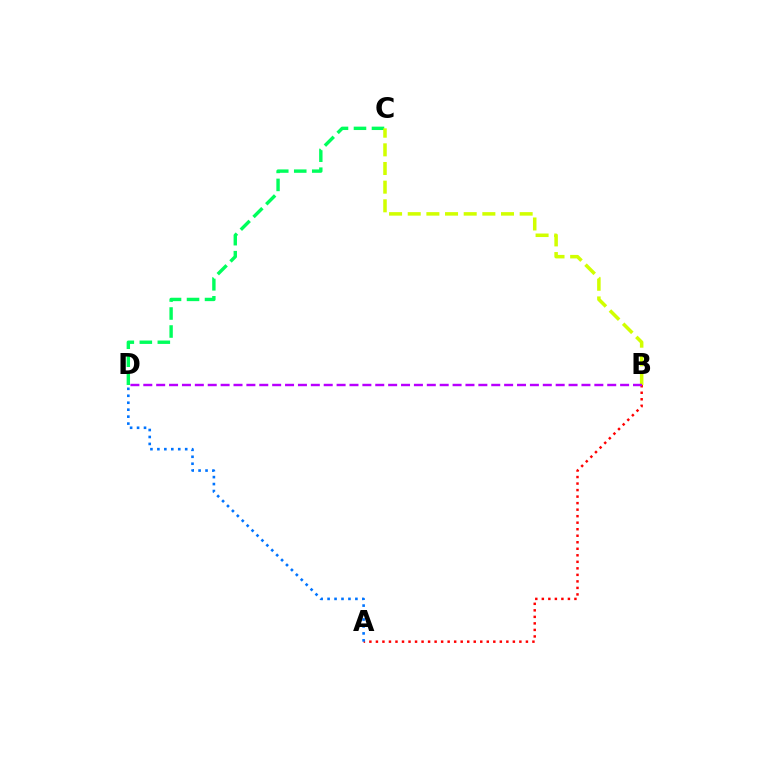{('C', 'D'): [{'color': '#00ff5c', 'line_style': 'dashed', 'thickness': 2.44}], ('B', 'C'): [{'color': '#d1ff00', 'line_style': 'dashed', 'thickness': 2.53}], ('A', 'B'): [{'color': '#ff0000', 'line_style': 'dotted', 'thickness': 1.77}], ('A', 'D'): [{'color': '#0074ff', 'line_style': 'dotted', 'thickness': 1.89}], ('B', 'D'): [{'color': '#b900ff', 'line_style': 'dashed', 'thickness': 1.75}]}